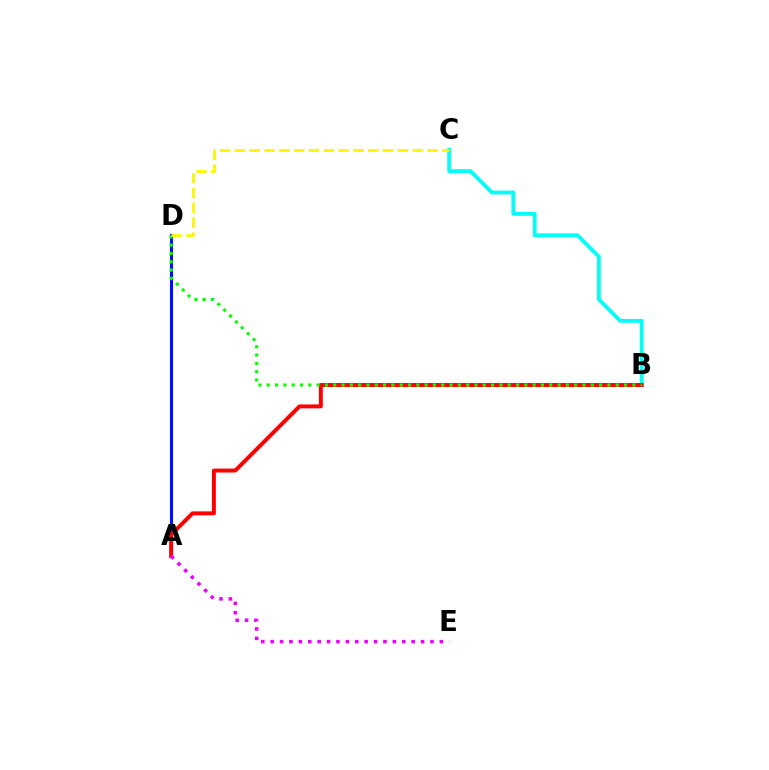{('A', 'D'): [{'color': '#0010ff', 'line_style': 'solid', 'thickness': 2.24}], ('B', 'C'): [{'color': '#00fff6', 'line_style': 'solid', 'thickness': 2.76}], ('A', 'B'): [{'color': '#ff0000', 'line_style': 'solid', 'thickness': 2.83}], ('B', 'D'): [{'color': '#08ff00', 'line_style': 'dotted', 'thickness': 2.26}], ('A', 'E'): [{'color': '#ee00ff', 'line_style': 'dotted', 'thickness': 2.55}], ('C', 'D'): [{'color': '#fcf500', 'line_style': 'dashed', 'thickness': 2.01}]}